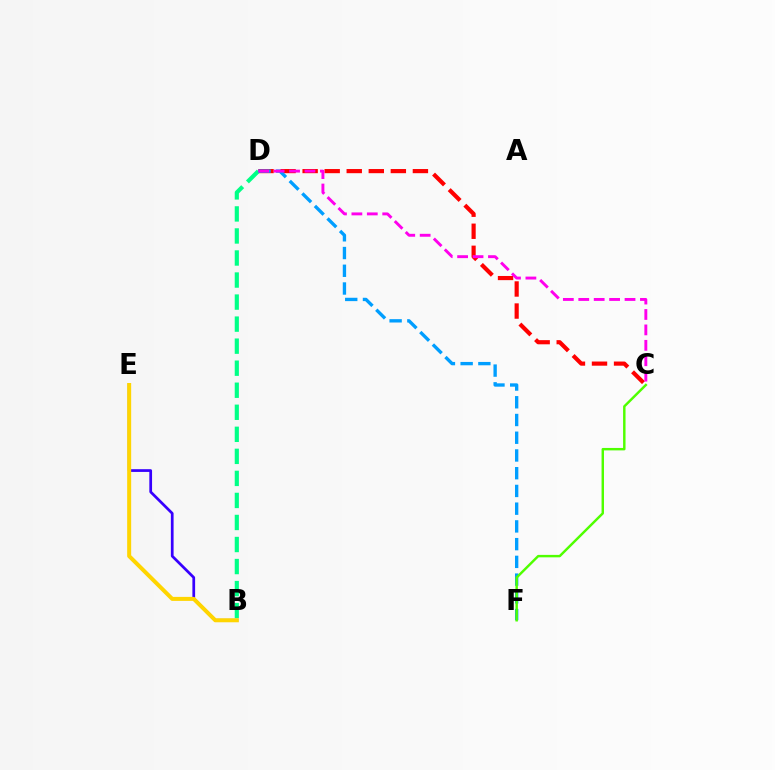{('C', 'D'): [{'color': '#ff0000', 'line_style': 'dashed', 'thickness': 3.0}, {'color': '#ff00ed', 'line_style': 'dashed', 'thickness': 2.09}], ('B', 'D'): [{'color': '#00ff86', 'line_style': 'dashed', 'thickness': 2.99}], ('B', 'E'): [{'color': '#3700ff', 'line_style': 'solid', 'thickness': 1.97}, {'color': '#ffd500', 'line_style': 'solid', 'thickness': 2.88}], ('D', 'F'): [{'color': '#009eff', 'line_style': 'dashed', 'thickness': 2.41}], ('C', 'F'): [{'color': '#4fff00', 'line_style': 'solid', 'thickness': 1.76}]}